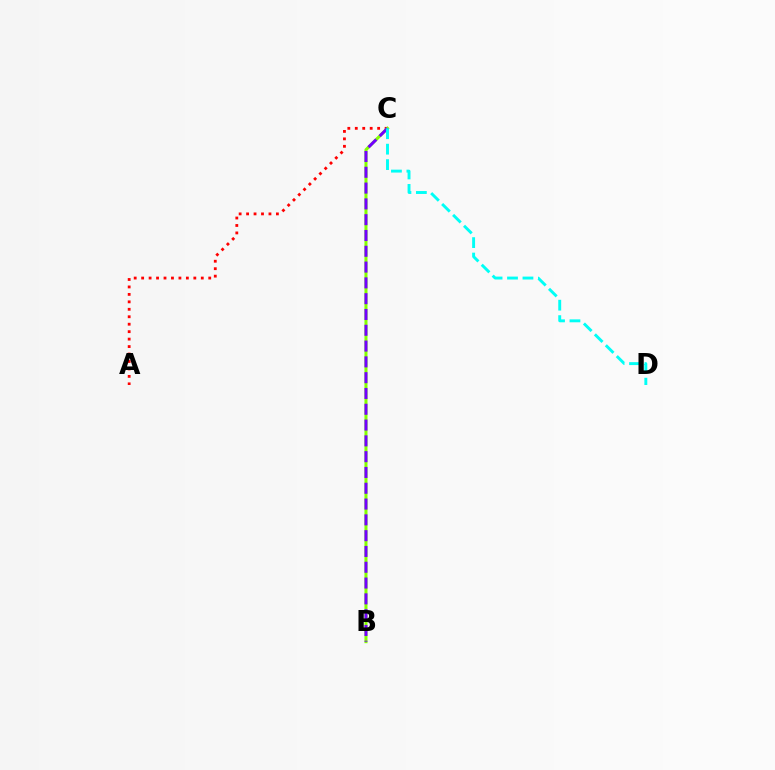{('A', 'C'): [{'color': '#ff0000', 'line_style': 'dotted', 'thickness': 2.03}], ('B', 'C'): [{'color': '#84ff00', 'line_style': 'solid', 'thickness': 2.18}, {'color': '#7200ff', 'line_style': 'dashed', 'thickness': 2.15}], ('C', 'D'): [{'color': '#00fff6', 'line_style': 'dashed', 'thickness': 2.1}]}